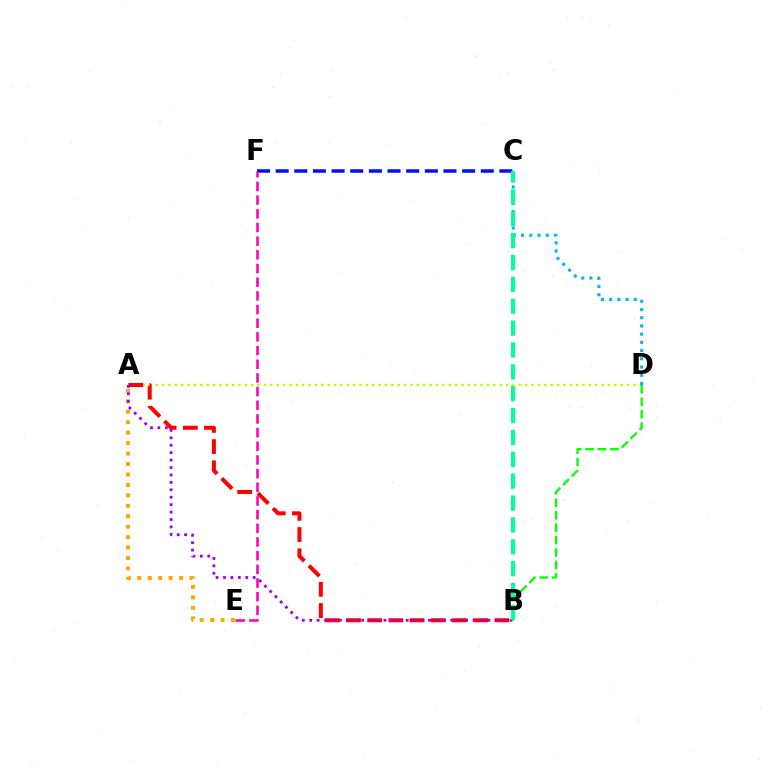{('A', 'D'): [{'color': '#b3ff00', 'line_style': 'dotted', 'thickness': 1.73}], ('C', 'F'): [{'color': '#0010ff', 'line_style': 'dashed', 'thickness': 2.53}], ('A', 'E'): [{'color': '#ffa500', 'line_style': 'dotted', 'thickness': 2.84}], ('B', 'D'): [{'color': '#08ff00', 'line_style': 'dashed', 'thickness': 1.69}], ('C', 'D'): [{'color': '#00b5ff', 'line_style': 'dotted', 'thickness': 2.23}], ('A', 'B'): [{'color': '#ff0000', 'line_style': 'dashed', 'thickness': 2.88}, {'color': '#9b00ff', 'line_style': 'dotted', 'thickness': 2.02}], ('B', 'C'): [{'color': '#00ff9d', 'line_style': 'dashed', 'thickness': 2.97}], ('E', 'F'): [{'color': '#ff00bd', 'line_style': 'dashed', 'thickness': 1.86}]}